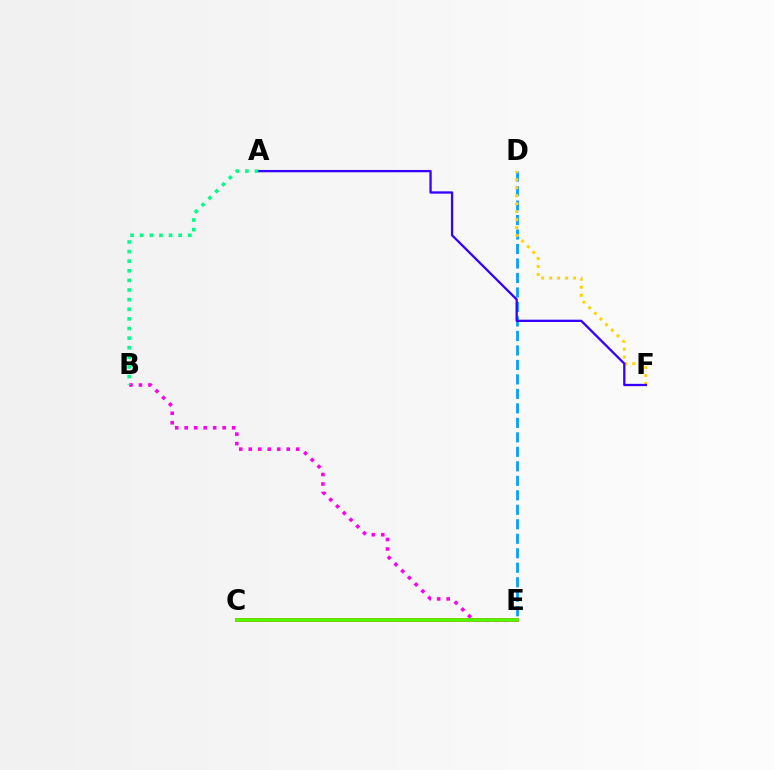{('C', 'E'): [{'color': '#ff0000', 'line_style': 'solid', 'thickness': 2.56}, {'color': '#4fff00', 'line_style': 'solid', 'thickness': 2.57}], ('D', 'E'): [{'color': '#009eff', 'line_style': 'dashed', 'thickness': 1.97}], ('D', 'F'): [{'color': '#ffd500', 'line_style': 'dotted', 'thickness': 2.17}], ('B', 'E'): [{'color': '#ff00ed', 'line_style': 'dotted', 'thickness': 2.58}], ('A', 'F'): [{'color': '#3700ff', 'line_style': 'solid', 'thickness': 1.66}], ('A', 'B'): [{'color': '#00ff86', 'line_style': 'dotted', 'thickness': 2.61}]}